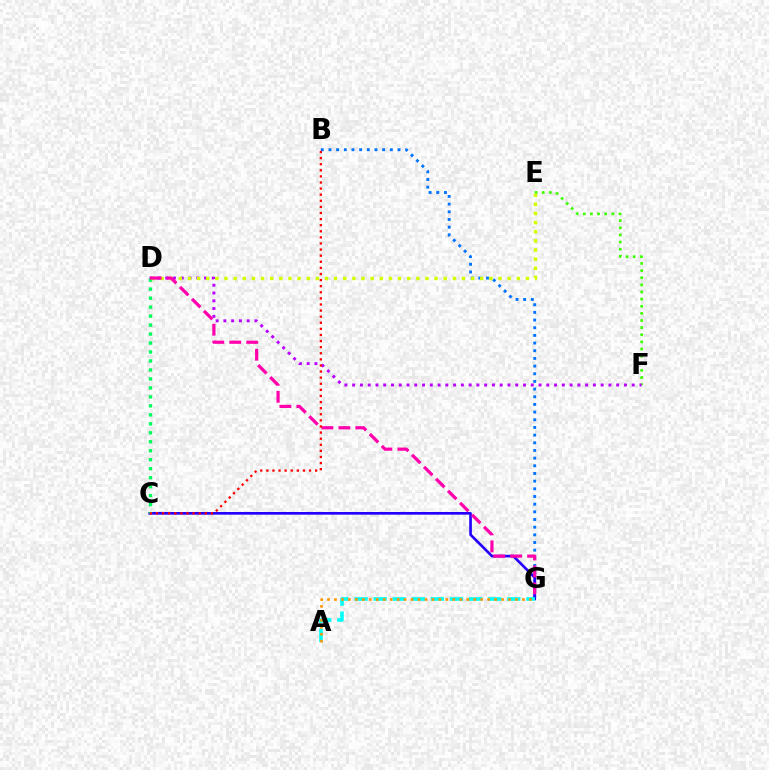{('B', 'G'): [{'color': '#0074ff', 'line_style': 'dotted', 'thickness': 2.08}], ('E', 'F'): [{'color': '#3dff00', 'line_style': 'dotted', 'thickness': 1.94}], ('D', 'F'): [{'color': '#b900ff', 'line_style': 'dotted', 'thickness': 2.11}], ('C', 'G'): [{'color': '#2500ff', 'line_style': 'solid', 'thickness': 1.92}], ('C', 'D'): [{'color': '#00ff5c', 'line_style': 'dotted', 'thickness': 2.44}], ('A', 'G'): [{'color': '#00fff6', 'line_style': 'dashed', 'thickness': 2.59}, {'color': '#ff9400', 'line_style': 'dotted', 'thickness': 1.89}], ('D', 'E'): [{'color': '#d1ff00', 'line_style': 'dotted', 'thickness': 2.48}], ('D', 'G'): [{'color': '#ff00ac', 'line_style': 'dashed', 'thickness': 2.3}], ('B', 'C'): [{'color': '#ff0000', 'line_style': 'dotted', 'thickness': 1.66}]}